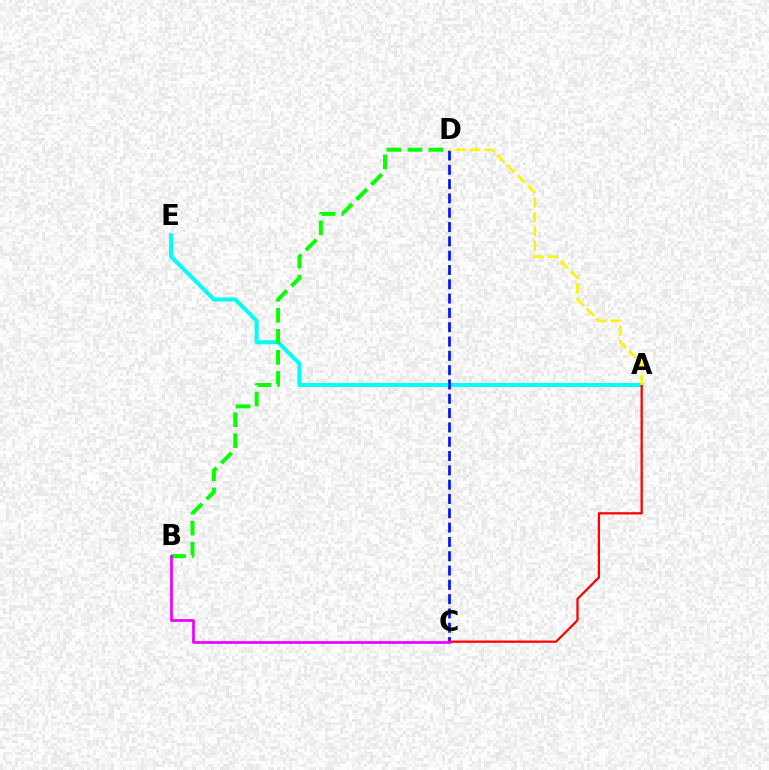{('A', 'E'): [{'color': '#00fff6', 'line_style': 'solid', 'thickness': 2.88}], ('B', 'D'): [{'color': '#08ff00', 'line_style': 'dashed', 'thickness': 2.86}], ('C', 'D'): [{'color': '#0010ff', 'line_style': 'dashed', 'thickness': 1.94}], ('A', 'C'): [{'color': '#ff0000', 'line_style': 'solid', 'thickness': 1.64}], ('B', 'C'): [{'color': '#ee00ff', 'line_style': 'solid', 'thickness': 1.96}], ('A', 'D'): [{'color': '#fcf500', 'line_style': 'dashed', 'thickness': 1.97}]}